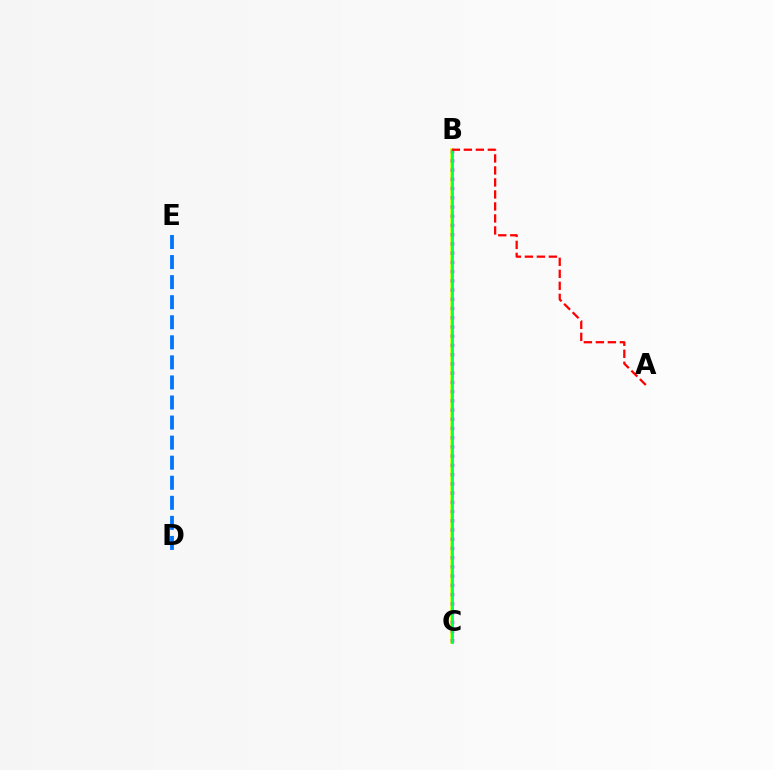{('B', 'C'): [{'color': '#d1ff00', 'line_style': 'solid', 'thickness': 2.59}, {'color': '#b900ff', 'line_style': 'dotted', 'thickness': 2.51}, {'color': '#00ff5c', 'line_style': 'solid', 'thickness': 2.01}], ('D', 'E'): [{'color': '#0074ff', 'line_style': 'dashed', 'thickness': 2.73}], ('A', 'B'): [{'color': '#ff0000', 'line_style': 'dashed', 'thickness': 1.63}]}